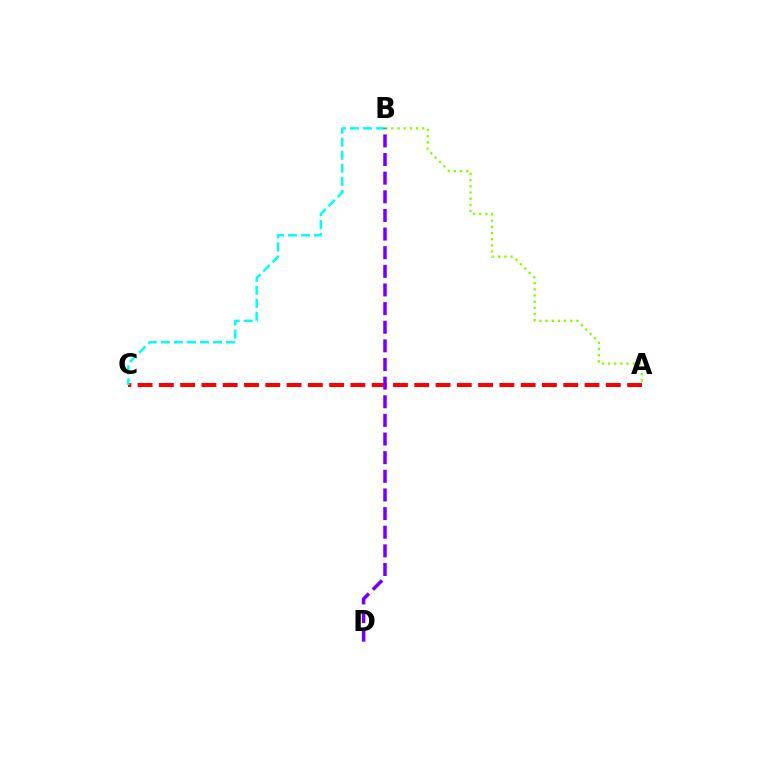{('A', 'B'): [{'color': '#84ff00', 'line_style': 'dotted', 'thickness': 1.68}], ('A', 'C'): [{'color': '#ff0000', 'line_style': 'dashed', 'thickness': 2.89}], ('B', 'C'): [{'color': '#00fff6', 'line_style': 'dashed', 'thickness': 1.77}], ('B', 'D'): [{'color': '#7200ff', 'line_style': 'dashed', 'thickness': 2.53}]}